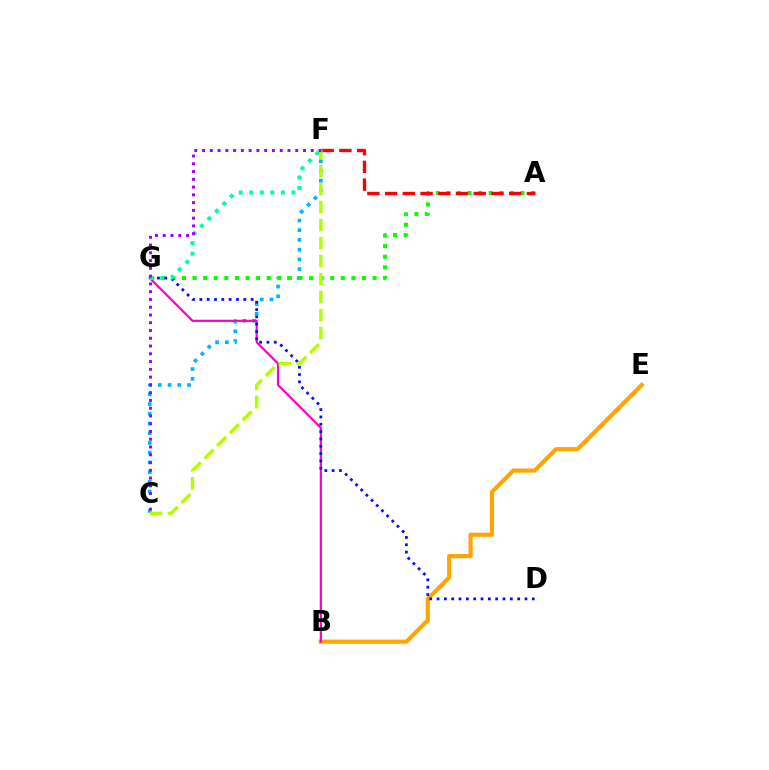{('C', 'F'): [{'color': '#00b5ff', 'line_style': 'dotted', 'thickness': 2.64}, {'color': '#b3ff00', 'line_style': 'dashed', 'thickness': 2.44}, {'color': '#9b00ff', 'line_style': 'dotted', 'thickness': 2.11}], ('A', 'G'): [{'color': '#08ff00', 'line_style': 'dotted', 'thickness': 2.88}], ('B', 'E'): [{'color': '#ffa500', 'line_style': 'solid', 'thickness': 3.0}], ('B', 'G'): [{'color': '#ff00bd', 'line_style': 'solid', 'thickness': 1.57}], ('D', 'G'): [{'color': '#0010ff', 'line_style': 'dotted', 'thickness': 1.99}], ('A', 'F'): [{'color': '#ff0000', 'line_style': 'dashed', 'thickness': 2.41}], ('F', 'G'): [{'color': '#00ff9d', 'line_style': 'dotted', 'thickness': 2.86}]}